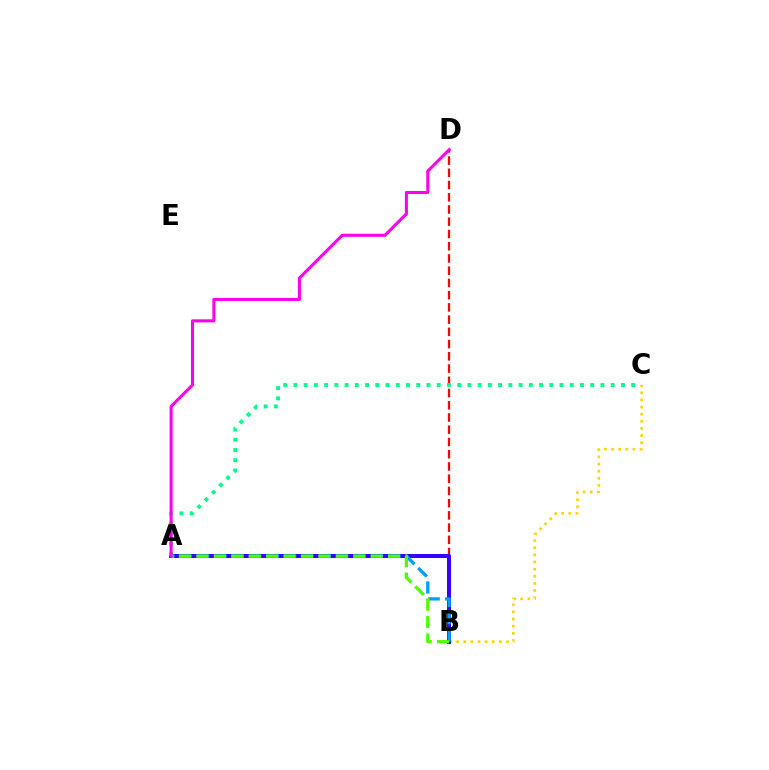{('B', 'D'): [{'color': '#ff0000', 'line_style': 'dashed', 'thickness': 1.66}], ('B', 'C'): [{'color': '#ffd500', 'line_style': 'dotted', 'thickness': 1.94}], ('A', 'B'): [{'color': '#3700ff', 'line_style': 'solid', 'thickness': 2.9}, {'color': '#009eff', 'line_style': 'dashed', 'thickness': 2.36}, {'color': '#4fff00', 'line_style': 'dashed', 'thickness': 2.37}], ('A', 'C'): [{'color': '#00ff86', 'line_style': 'dotted', 'thickness': 2.78}], ('A', 'D'): [{'color': '#ff00ed', 'line_style': 'solid', 'thickness': 2.21}]}